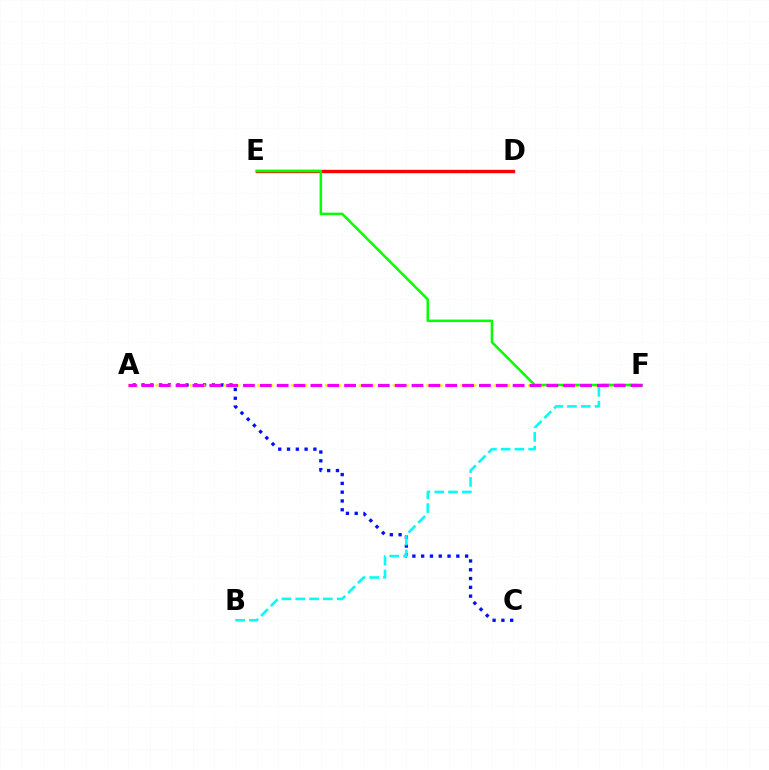{('A', 'C'): [{'color': '#0010ff', 'line_style': 'dotted', 'thickness': 2.39}], ('D', 'E'): [{'color': '#ff0000', 'line_style': 'solid', 'thickness': 2.43}], ('A', 'F'): [{'color': '#fcf500', 'line_style': 'dotted', 'thickness': 1.84}, {'color': '#ee00ff', 'line_style': 'dashed', 'thickness': 2.29}], ('B', 'F'): [{'color': '#00fff6', 'line_style': 'dashed', 'thickness': 1.88}], ('E', 'F'): [{'color': '#08ff00', 'line_style': 'solid', 'thickness': 1.82}]}